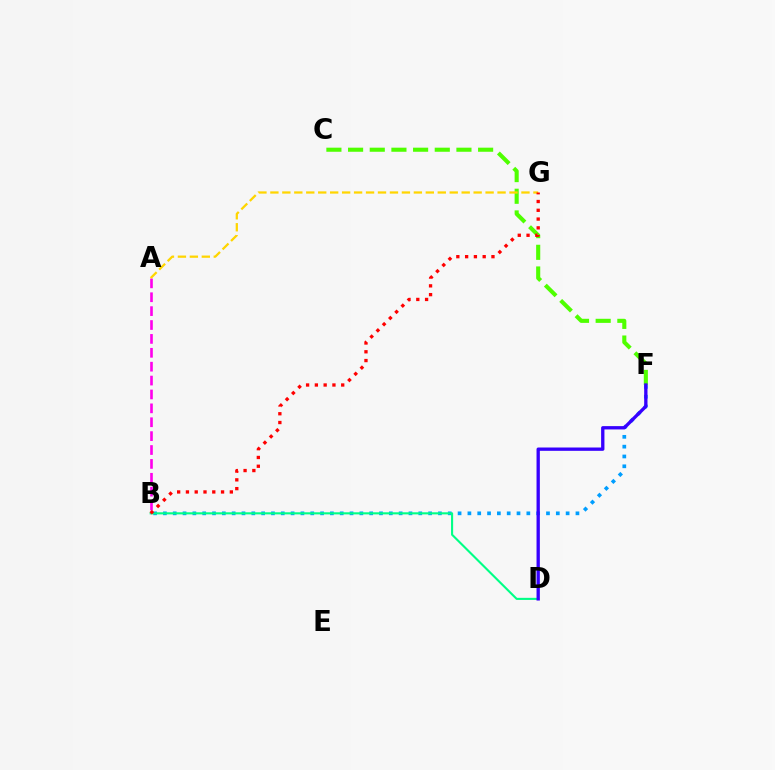{('A', 'B'): [{'color': '#ff00ed', 'line_style': 'dashed', 'thickness': 1.89}], ('C', 'F'): [{'color': '#4fff00', 'line_style': 'dashed', 'thickness': 2.94}], ('B', 'F'): [{'color': '#009eff', 'line_style': 'dotted', 'thickness': 2.67}], ('B', 'D'): [{'color': '#00ff86', 'line_style': 'solid', 'thickness': 1.52}], ('A', 'G'): [{'color': '#ffd500', 'line_style': 'dashed', 'thickness': 1.62}], ('D', 'F'): [{'color': '#3700ff', 'line_style': 'solid', 'thickness': 2.39}], ('B', 'G'): [{'color': '#ff0000', 'line_style': 'dotted', 'thickness': 2.39}]}